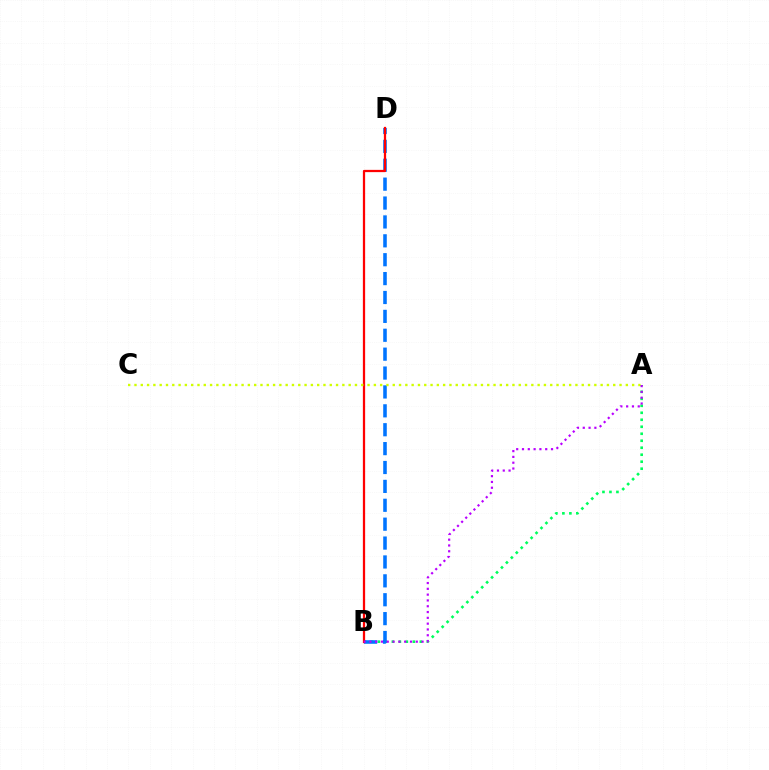{('A', 'B'): [{'color': '#00ff5c', 'line_style': 'dotted', 'thickness': 1.9}, {'color': '#b900ff', 'line_style': 'dotted', 'thickness': 1.58}], ('B', 'D'): [{'color': '#0074ff', 'line_style': 'dashed', 'thickness': 2.57}, {'color': '#ff0000', 'line_style': 'solid', 'thickness': 1.62}], ('A', 'C'): [{'color': '#d1ff00', 'line_style': 'dotted', 'thickness': 1.71}]}